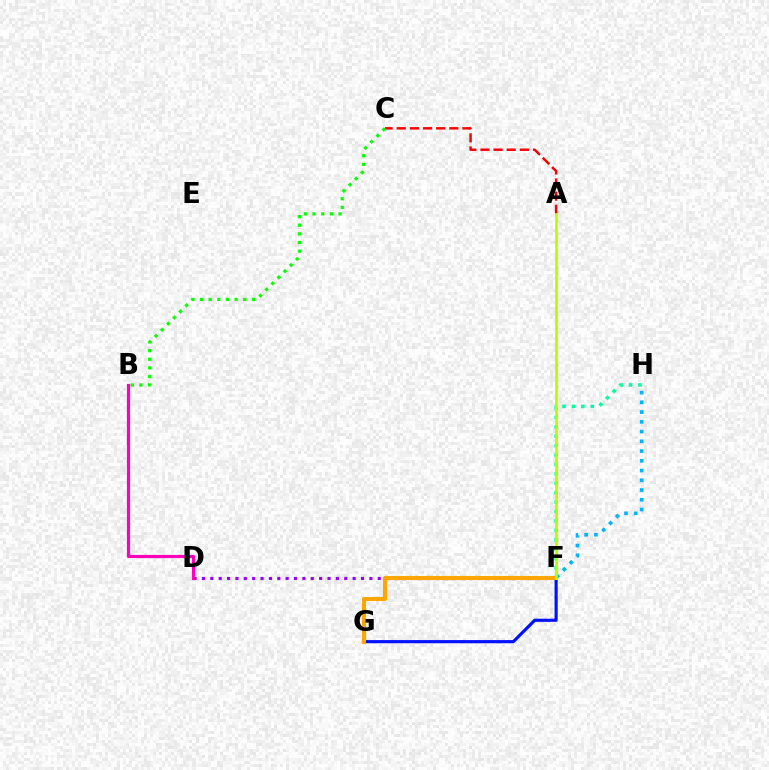{('D', 'F'): [{'color': '#9b00ff', 'line_style': 'dotted', 'thickness': 2.27}], ('F', 'G'): [{'color': '#0010ff', 'line_style': 'solid', 'thickness': 2.27}, {'color': '#ffa500', 'line_style': 'solid', 'thickness': 2.94}], ('F', 'H'): [{'color': '#00ff9d', 'line_style': 'dotted', 'thickness': 2.56}, {'color': '#00b5ff', 'line_style': 'dotted', 'thickness': 2.65}], ('A', 'C'): [{'color': '#ff0000', 'line_style': 'dashed', 'thickness': 1.78}], ('B', 'C'): [{'color': '#08ff00', 'line_style': 'dotted', 'thickness': 2.35}], ('B', 'D'): [{'color': '#ff00bd', 'line_style': 'solid', 'thickness': 2.29}], ('A', 'F'): [{'color': '#b3ff00', 'line_style': 'solid', 'thickness': 1.94}]}